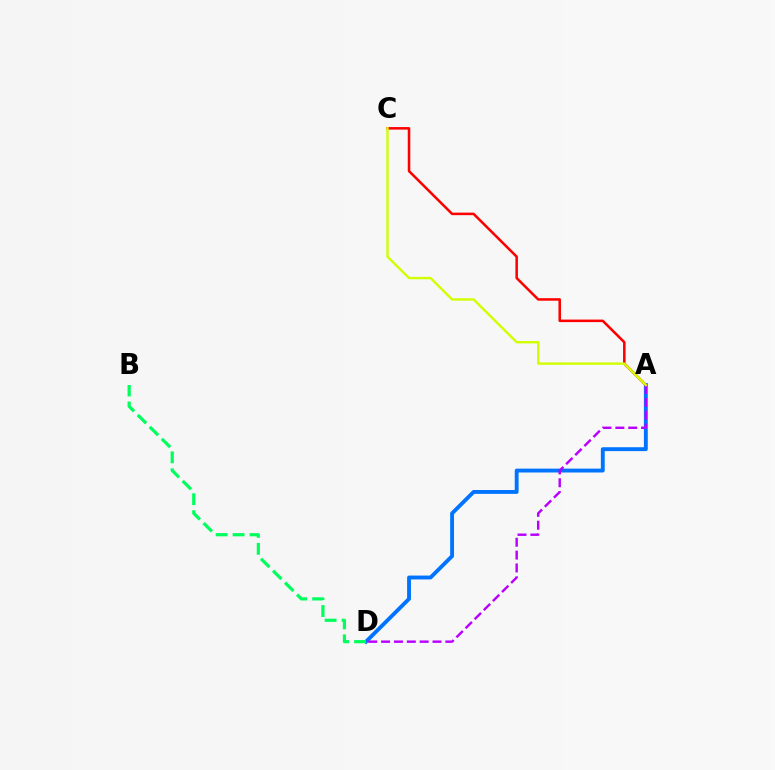{('A', 'D'): [{'color': '#0074ff', 'line_style': 'solid', 'thickness': 2.79}, {'color': '#b900ff', 'line_style': 'dashed', 'thickness': 1.75}], ('A', 'C'): [{'color': '#ff0000', 'line_style': 'solid', 'thickness': 1.82}, {'color': '#d1ff00', 'line_style': 'solid', 'thickness': 1.72}], ('B', 'D'): [{'color': '#00ff5c', 'line_style': 'dashed', 'thickness': 2.3}]}